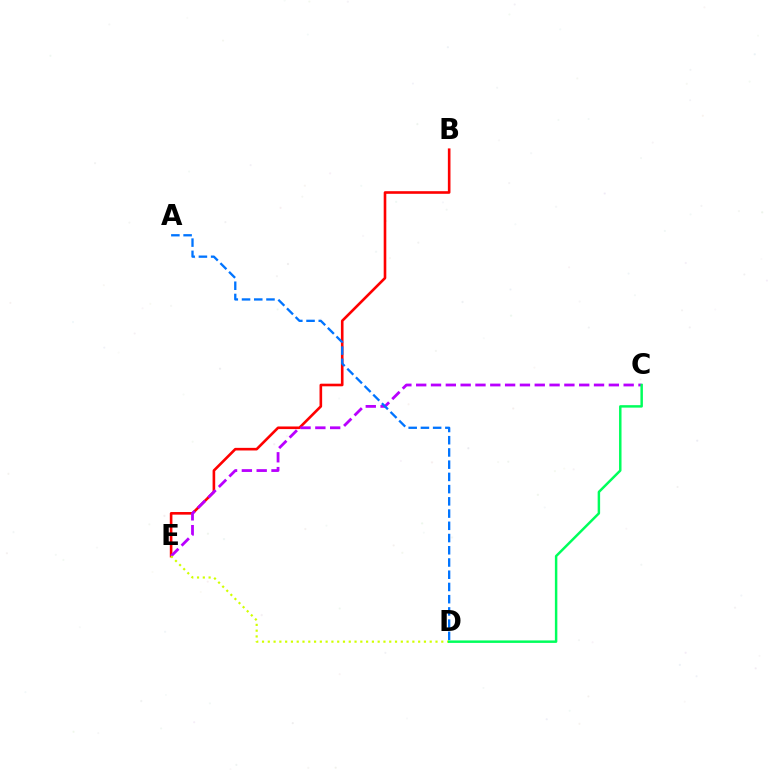{('B', 'E'): [{'color': '#ff0000', 'line_style': 'solid', 'thickness': 1.88}], ('C', 'E'): [{'color': '#b900ff', 'line_style': 'dashed', 'thickness': 2.01}], ('A', 'D'): [{'color': '#0074ff', 'line_style': 'dashed', 'thickness': 1.66}], ('D', 'E'): [{'color': '#d1ff00', 'line_style': 'dotted', 'thickness': 1.57}], ('C', 'D'): [{'color': '#00ff5c', 'line_style': 'solid', 'thickness': 1.78}]}